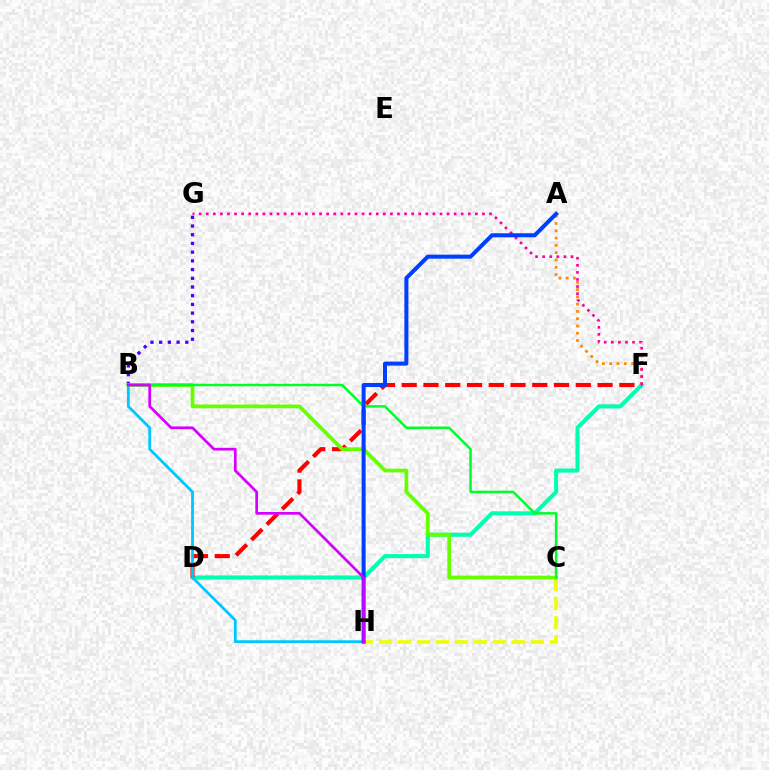{('B', 'G'): [{'color': '#4f00ff', 'line_style': 'dotted', 'thickness': 2.37}], ('C', 'H'): [{'color': '#eeff00', 'line_style': 'dashed', 'thickness': 2.58}], ('A', 'F'): [{'color': '#ff8800', 'line_style': 'dotted', 'thickness': 1.98}], ('D', 'F'): [{'color': '#00ffaf', 'line_style': 'solid', 'thickness': 2.93}, {'color': '#ff0000', 'line_style': 'dashed', 'thickness': 2.96}], ('F', 'G'): [{'color': '#ff00a0', 'line_style': 'dotted', 'thickness': 1.92}], ('B', 'C'): [{'color': '#66ff00', 'line_style': 'solid', 'thickness': 2.69}, {'color': '#00ff27', 'line_style': 'solid', 'thickness': 1.8}], ('B', 'H'): [{'color': '#00c7ff', 'line_style': 'solid', 'thickness': 2.02}, {'color': '#d600ff', 'line_style': 'solid', 'thickness': 1.95}], ('A', 'H'): [{'color': '#003fff', 'line_style': 'solid', 'thickness': 2.9}]}